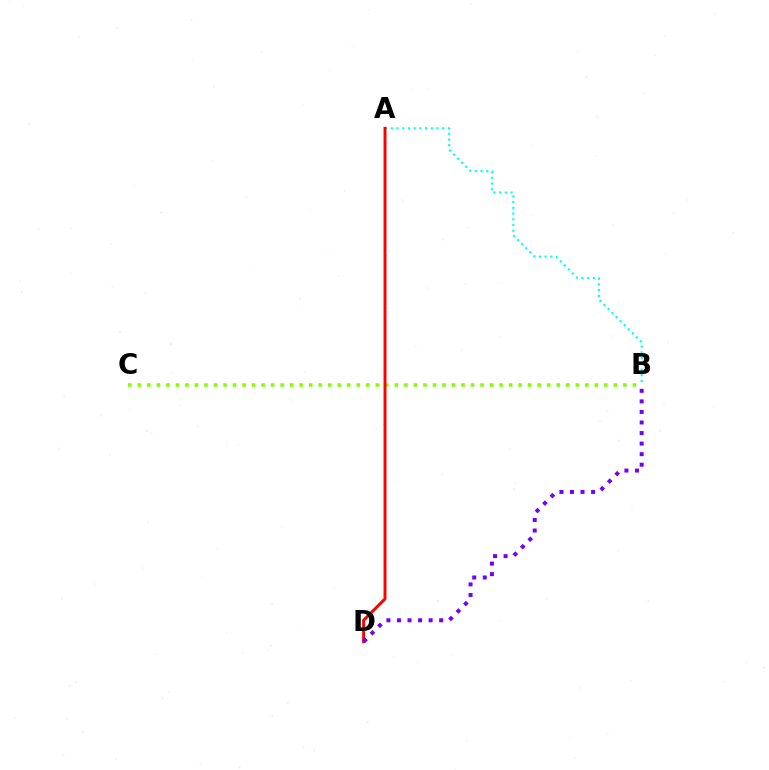{('A', 'B'): [{'color': '#00fff6', 'line_style': 'dotted', 'thickness': 1.55}], ('B', 'C'): [{'color': '#84ff00', 'line_style': 'dotted', 'thickness': 2.59}], ('A', 'D'): [{'color': '#ff0000', 'line_style': 'solid', 'thickness': 2.12}], ('B', 'D'): [{'color': '#7200ff', 'line_style': 'dotted', 'thickness': 2.87}]}